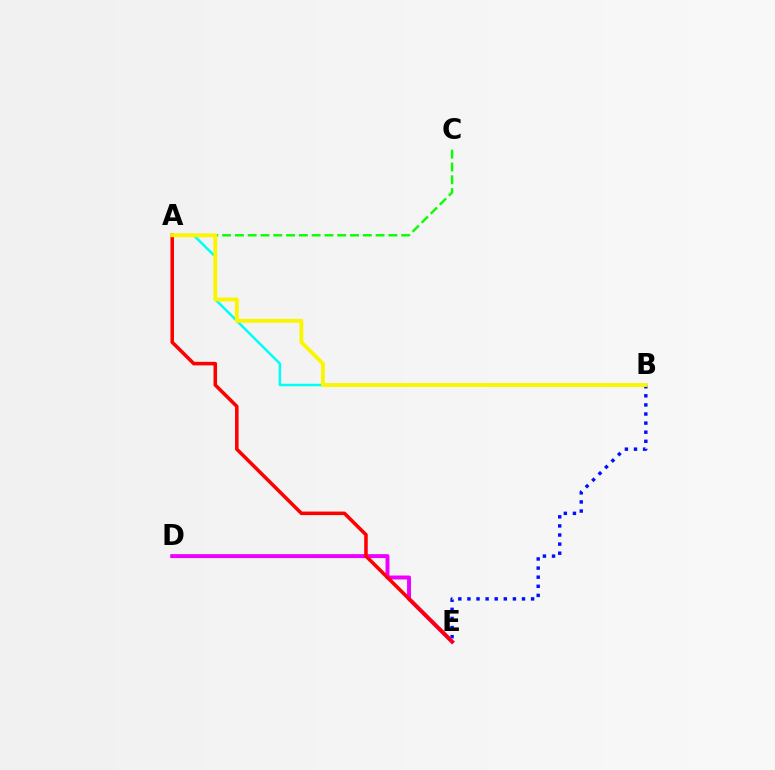{('A', 'B'): [{'color': '#00fff6', 'line_style': 'solid', 'thickness': 1.81}, {'color': '#fcf500', 'line_style': 'solid', 'thickness': 2.78}], ('B', 'E'): [{'color': '#0010ff', 'line_style': 'dotted', 'thickness': 2.47}], ('D', 'E'): [{'color': '#ee00ff', 'line_style': 'solid', 'thickness': 2.84}], ('A', 'C'): [{'color': '#08ff00', 'line_style': 'dashed', 'thickness': 1.74}], ('A', 'E'): [{'color': '#ff0000', 'line_style': 'solid', 'thickness': 2.55}]}